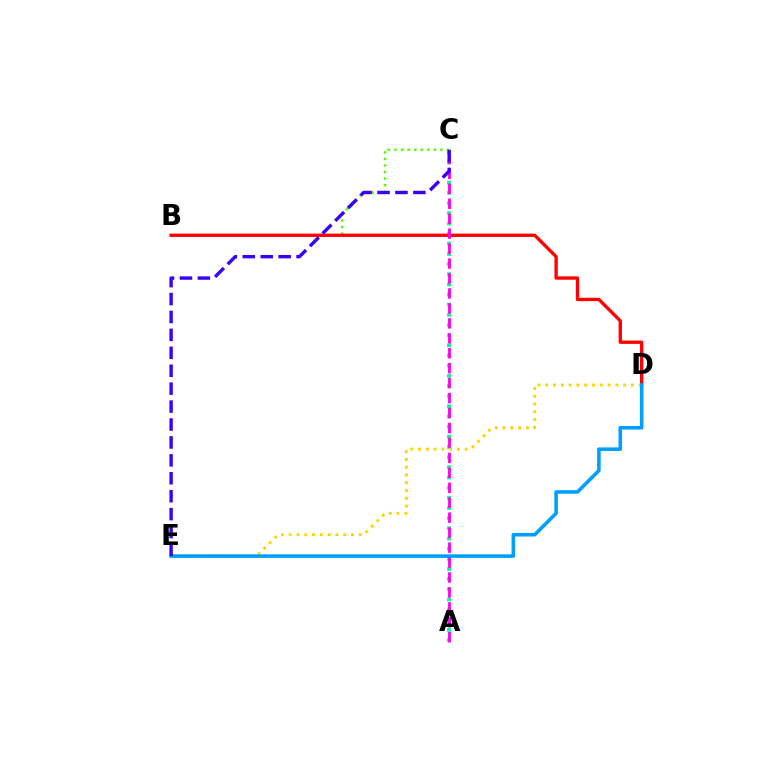{('A', 'C'): [{'color': '#00ff86', 'line_style': 'dotted', 'thickness': 2.76}, {'color': '#ff00ed', 'line_style': 'dashed', 'thickness': 2.03}], ('B', 'C'): [{'color': '#4fff00', 'line_style': 'dotted', 'thickness': 1.78}], ('B', 'D'): [{'color': '#ff0000', 'line_style': 'solid', 'thickness': 2.4}], ('D', 'E'): [{'color': '#ffd500', 'line_style': 'dotted', 'thickness': 2.11}, {'color': '#009eff', 'line_style': 'solid', 'thickness': 2.57}], ('C', 'E'): [{'color': '#3700ff', 'line_style': 'dashed', 'thickness': 2.43}]}